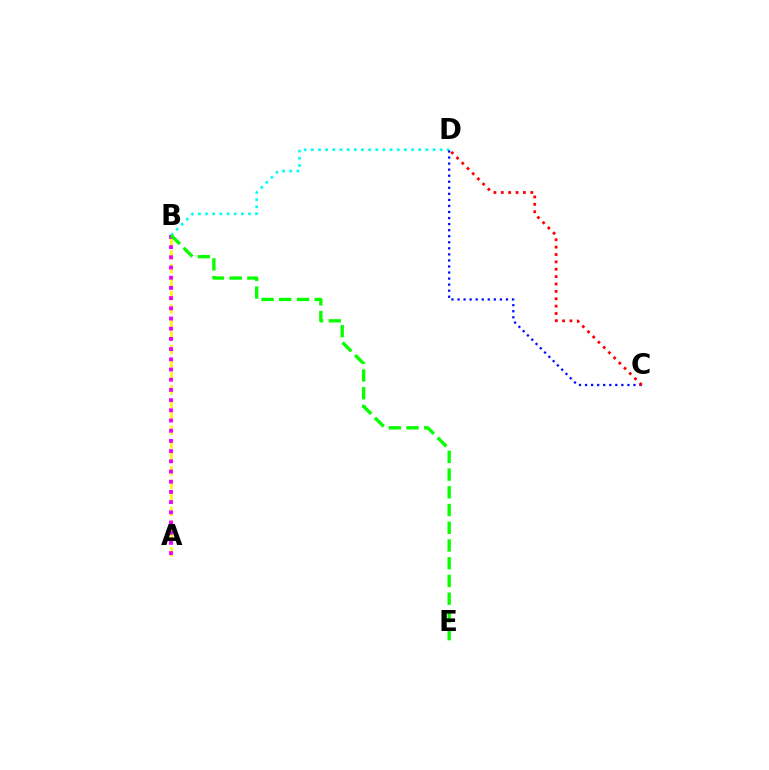{('A', 'B'): [{'color': '#fcf500', 'line_style': 'dashed', 'thickness': 1.83}, {'color': '#ee00ff', 'line_style': 'dotted', 'thickness': 2.77}], ('B', 'D'): [{'color': '#00fff6', 'line_style': 'dotted', 'thickness': 1.94}], ('C', 'D'): [{'color': '#0010ff', 'line_style': 'dotted', 'thickness': 1.64}, {'color': '#ff0000', 'line_style': 'dotted', 'thickness': 2.0}], ('B', 'E'): [{'color': '#08ff00', 'line_style': 'dashed', 'thickness': 2.41}]}